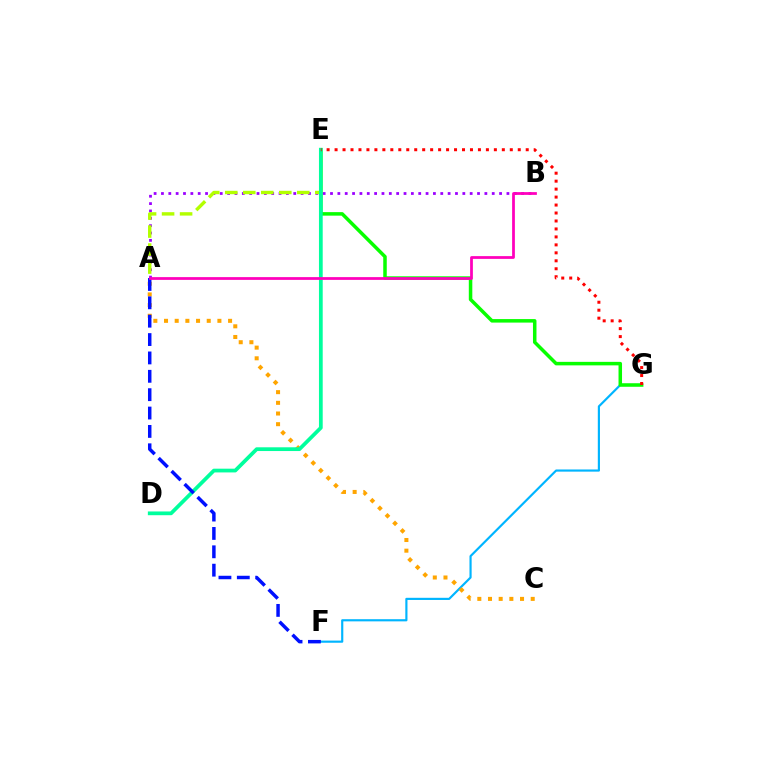{('F', 'G'): [{'color': '#00b5ff', 'line_style': 'solid', 'thickness': 1.56}], ('E', 'G'): [{'color': '#08ff00', 'line_style': 'solid', 'thickness': 2.53}, {'color': '#ff0000', 'line_style': 'dotted', 'thickness': 2.16}], ('A', 'B'): [{'color': '#9b00ff', 'line_style': 'dotted', 'thickness': 2.0}, {'color': '#ff00bd', 'line_style': 'solid', 'thickness': 1.99}], ('A', 'C'): [{'color': '#ffa500', 'line_style': 'dotted', 'thickness': 2.9}], ('A', 'E'): [{'color': '#b3ff00', 'line_style': 'dashed', 'thickness': 2.45}], ('D', 'E'): [{'color': '#00ff9d', 'line_style': 'solid', 'thickness': 2.7}], ('A', 'F'): [{'color': '#0010ff', 'line_style': 'dashed', 'thickness': 2.5}]}